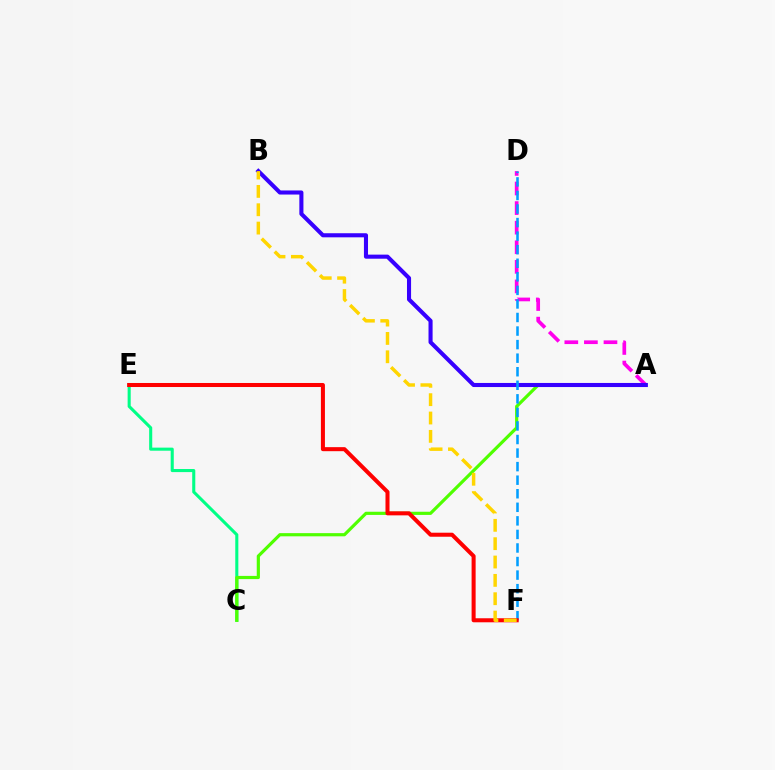{('C', 'E'): [{'color': '#00ff86', 'line_style': 'solid', 'thickness': 2.22}], ('A', 'D'): [{'color': '#ff00ed', 'line_style': 'dashed', 'thickness': 2.66}], ('A', 'C'): [{'color': '#4fff00', 'line_style': 'solid', 'thickness': 2.29}], ('A', 'B'): [{'color': '#3700ff', 'line_style': 'solid', 'thickness': 2.94}], ('D', 'F'): [{'color': '#009eff', 'line_style': 'dashed', 'thickness': 1.84}], ('E', 'F'): [{'color': '#ff0000', 'line_style': 'solid', 'thickness': 2.9}], ('B', 'F'): [{'color': '#ffd500', 'line_style': 'dashed', 'thickness': 2.49}]}